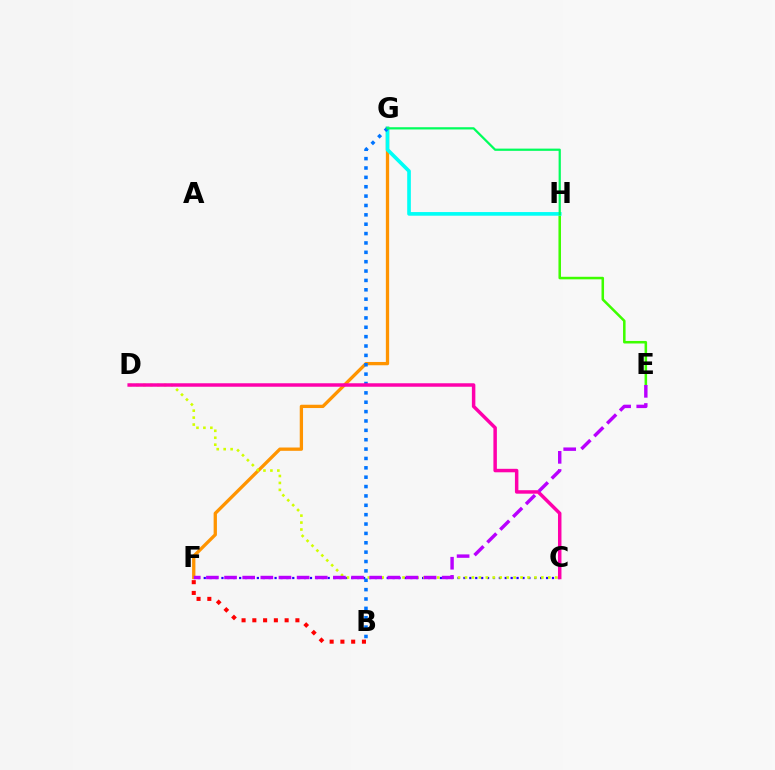{('E', 'H'): [{'color': '#3dff00', 'line_style': 'solid', 'thickness': 1.82}], ('C', 'F'): [{'color': '#2500ff', 'line_style': 'dotted', 'thickness': 1.6}], ('B', 'F'): [{'color': '#ff0000', 'line_style': 'dotted', 'thickness': 2.92}], ('F', 'G'): [{'color': '#ff9400', 'line_style': 'solid', 'thickness': 2.38}], ('G', 'H'): [{'color': '#00fff6', 'line_style': 'solid', 'thickness': 2.63}, {'color': '#00ff5c', 'line_style': 'solid', 'thickness': 1.61}], ('B', 'G'): [{'color': '#0074ff', 'line_style': 'dotted', 'thickness': 2.55}], ('C', 'D'): [{'color': '#d1ff00', 'line_style': 'dotted', 'thickness': 1.89}, {'color': '#ff00ac', 'line_style': 'solid', 'thickness': 2.5}], ('E', 'F'): [{'color': '#b900ff', 'line_style': 'dashed', 'thickness': 2.46}]}